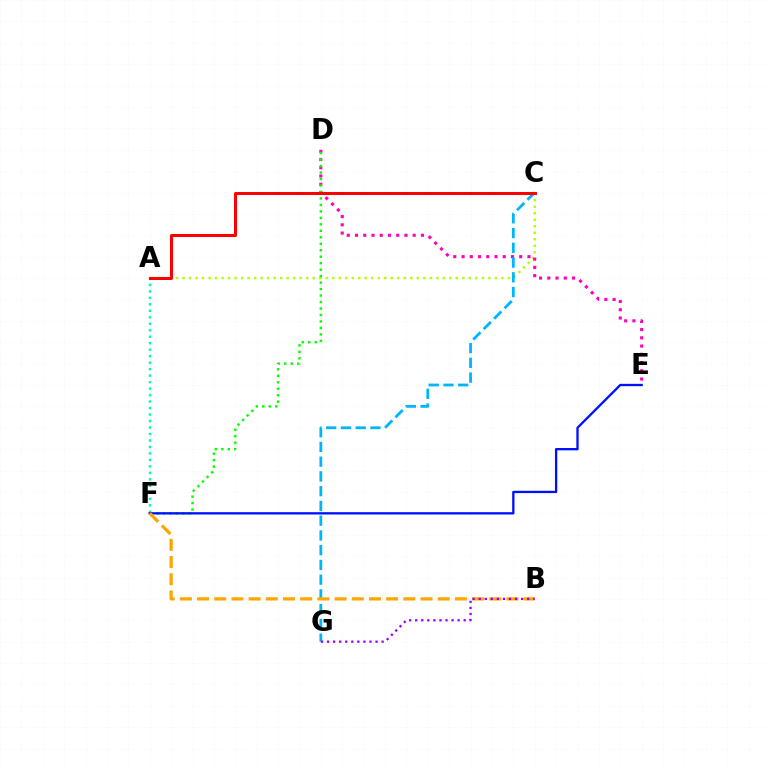{('A', 'C'): [{'color': '#b3ff00', 'line_style': 'dotted', 'thickness': 1.77}, {'color': '#ff0000', 'line_style': 'solid', 'thickness': 2.18}], ('A', 'F'): [{'color': '#00ff9d', 'line_style': 'dotted', 'thickness': 1.76}], ('D', 'E'): [{'color': '#ff00bd', 'line_style': 'dotted', 'thickness': 2.24}], ('C', 'G'): [{'color': '#00b5ff', 'line_style': 'dashed', 'thickness': 2.0}], ('D', 'F'): [{'color': '#08ff00', 'line_style': 'dotted', 'thickness': 1.76}], ('E', 'F'): [{'color': '#0010ff', 'line_style': 'solid', 'thickness': 1.66}], ('B', 'F'): [{'color': '#ffa500', 'line_style': 'dashed', 'thickness': 2.34}], ('B', 'G'): [{'color': '#9b00ff', 'line_style': 'dotted', 'thickness': 1.65}]}